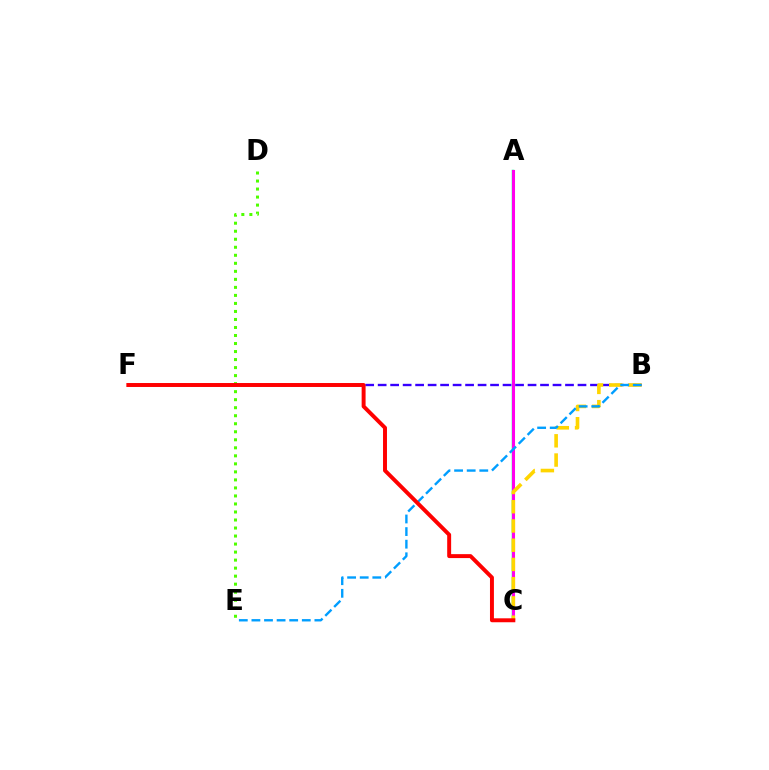{('A', 'C'): [{'color': '#00ff86', 'line_style': 'solid', 'thickness': 1.8}, {'color': '#ff00ed', 'line_style': 'solid', 'thickness': 2.19}], ('B', 'F'): [{'color': '#3700ff', 'line_style': 'dashed', 'thickness': 1.7}], ('B', 'C'): [{'color': '#ffd500', 'line_style': 'dashed', 'thickness': 2.61}], ('D', 'E'): [{'color': '#4fff00', 'line_style': 'dotted', 'thickness': 2.18}], ('B', 'E'): [{'color': '#009eff', 'line_style': 'dashed', 'thickness': 1.71}], ('C', 'F'): [{'color': '#ff0000', 'line_style': 'solid', 'thickness': 2.84}]}